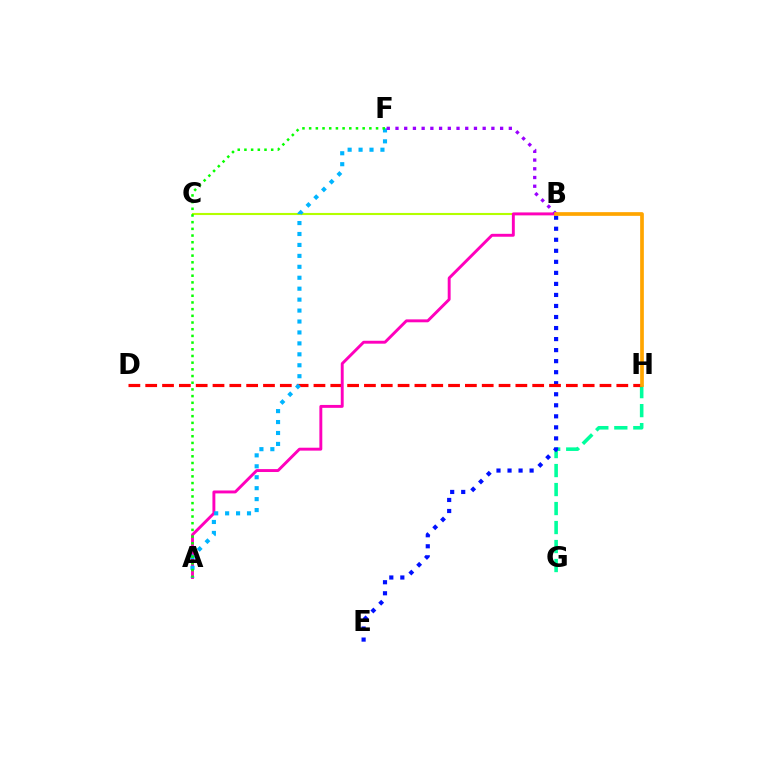{('B', 'C'): [{'color': '#b3ff00', 'line_style': 'solid', 'thickness': 1.53}], ('G', 'H'): [{'color': '#00ff9d', 'line_style': 'dashed', 'thickness': 2.58}], ('B', 'E'): [{'color': '#0010ff', 'line_style': 'dotted', 'thickness': 3.0}], ('D', 'H'): [{'color': '#ff0000', 'line_style': 'dashed', 'thickness': 2.29}], ('A', 'B'): [{'color': '#ff00bd', 'line_style': 'solid', 'thickness': 2.1}], ('A', 'F'): [{'color': '#00b5ff', 'line_style': 'dotted', 'thickness': 2.97}, {'color': '#08ff00', 'line_style': 'dotted', 'thickness': 1.82}], ('B', 'F'): [{'color': '#9b00ff', 'line_style': 'dotted', 'thickness': 2.37}], ('B', 'H'): [{'color': '#ffa500', 'line_style': 'solid', 'thickness': 2.67}]}